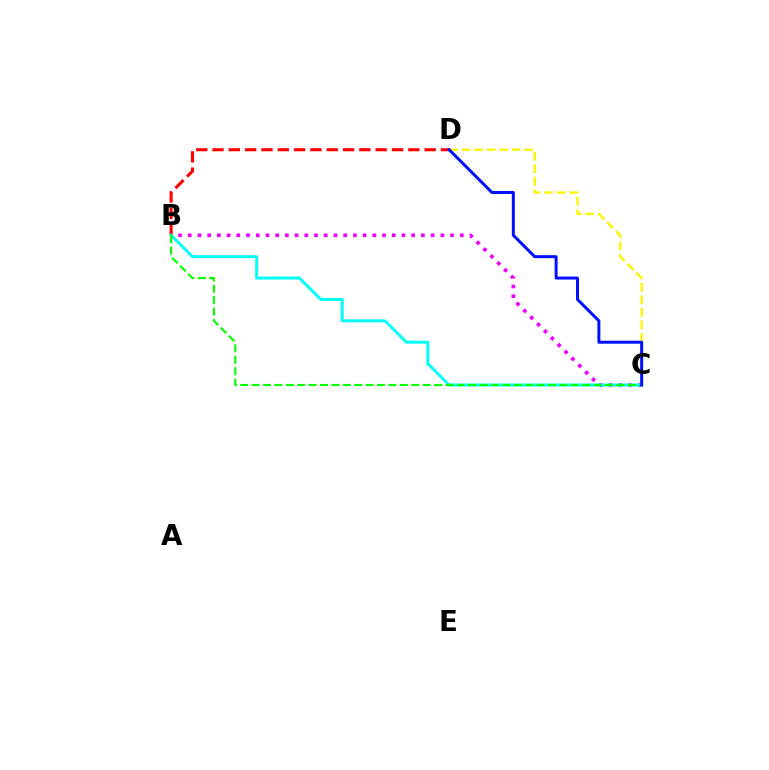{('B', 'C'): [{'color': '#ee00ff', 'line_style': 'dotted', 'thickness': 2.64}, {'color': '#00fff6', 'line_style': 'solid', 'thickness': 2.12}, {'color': '#08ff00', 'line_style': 'dashed', 'thickness': 1.55}], ('B', 'D'): [{'color': '#ff0000', 'line_style': 'dashed', 'thickness': 2.22}], ('C', 'D'): [{'color': '#fcf500', 'line_style': 'dashed', 'thickness': 1.7}, {'color': '#0010ff', 'line_style': 'solid', 'thickness': 2.14}]}